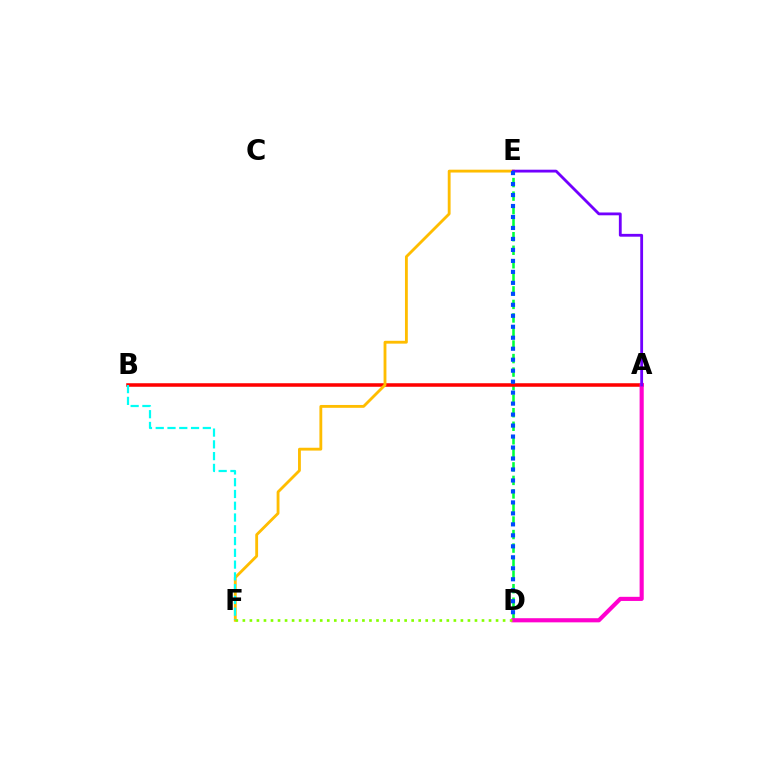{('D', 'E'): [{'color': '#00ff39', 'line_style': 'dashed', 'thickness': 1.84}, {'color': '#004bff', 'line_style': 'dotted', 'thickness': 2.98}], ('A', 'B'): [{'color': '#ff0000', 'line_style': 'solid', 'thickness': 2.54}], ('A', 'D'): [{'color': '#ff00cf', 'line_style': 'solid', 'thickness': 2.97}], ('E', 'F'): [{'color': '#ffbd00', 'line_style': 'solid', 'thickness': 2.04}], ('A', 'E'): [{'color': '#7200ff', 'line_style': 'solid', 'thickness': 2.03}], ('B', 'F'): [{'color': '#00fff6', 'line_style': 'dashed', 'thickness': 1.6}], ('D', 'F'): [{'color': '#84ff00', 'line_style': 'dotted', 'thickness': 1.91}]}